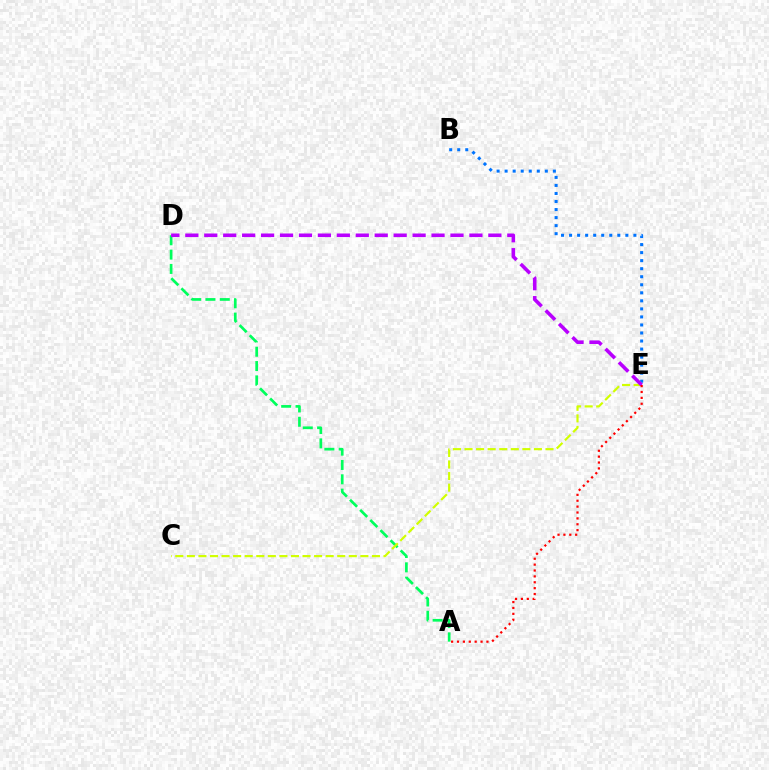{('A', 'D'): [{'color': '#00ff5c', 'line_style': 'dashed', 'thickness': 1.95}], ('C', 'E'): [{'color': '#d1ff00', 'line_style': 'dashed', 'thickness': 1.57}], ('B', 'E'): [{'color': '#0074ff', 'line_style': 'dotted', 'thickness': 2.18}], ('D', 'E'): [{'color': '#b900ff', 'line_style': 'dashed', 'thickness': 2.57}], ('A', 'E'): [{'color': '#ff0000', 'line_style': 'dotted', 'thickness': 1.6}]}